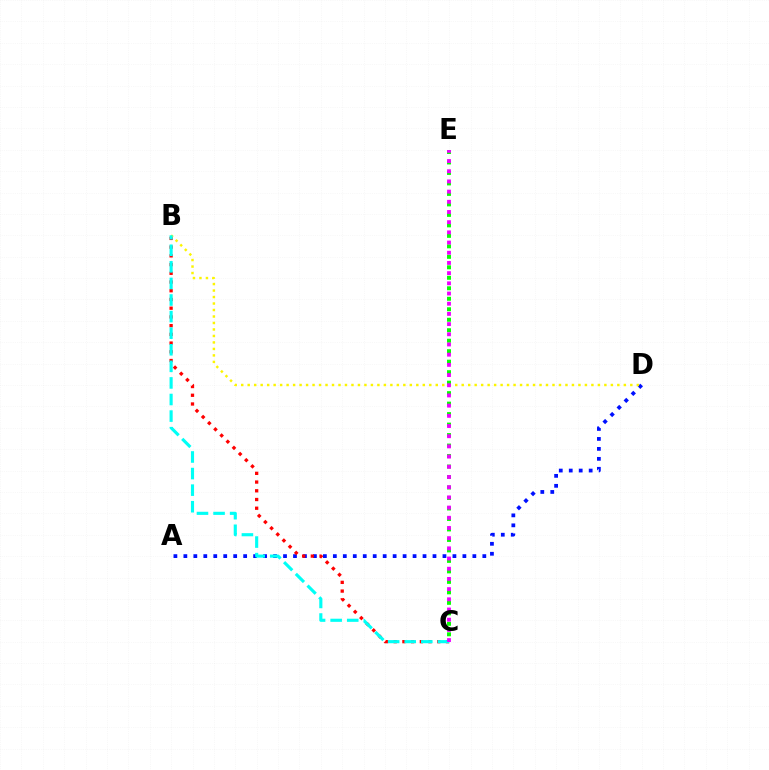{('A', 'D'): [{'color': '#0010ff', 'line_style': 'dotted', 'thickness': 2.71}], ('B', 'C'): [{'color': '#ff0000', 'line_style': 'dotted', 'thickness': 2.37}, {'color': '#00fff6', 'line_style': 'dashed', 'thickness': 2.25}], ('B', 'D'): [{'color': '#fcf500', 'line_style': 'dotted', 'thickness': 1.76}], ('C', 'E'): [{'color': '#08ff00', 'line_style': 'dotted', 'thickness': 2.85}, {'color': '#ee00ff', 'line_style': 'dotted', 'thickness': 2.77}]}